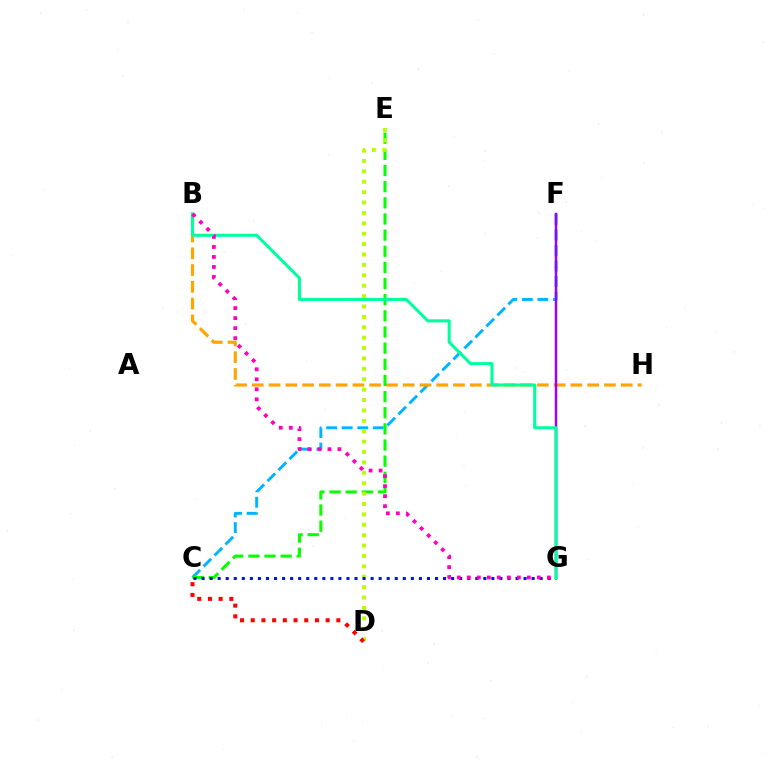{('C', 'F'): [{'color': '#00b5ff', 'line_style': 'dashed', 'thickness': 2.11}], ('B', 'H'): [{'color': '#ffa500', 'line_style': 'dashed', 'thickness': 2.28}], ('C', 'E'): [{'color': '#08ff00', 'line_style': 'dashed', 'thickness': 2.19}], ('D', 'E'): [{'color': '#b3ff00', 'line_style': 'dotted', 'thickness': 2.82}], ('F', 'G'): [{'color': '#9b00ff', 'line_style': 'solid', 'thickness': 1.79}], ('C', 'D'): [{'color': '#ff0000', 'line_style': 'dotted', 'thickness': 2.91}], ('C', 'G'): [{'color': '#0010ff', 'line_style': 'dotted', 'thickness': 2.19}], ('B', 'G'): [{'color': '#00ff9d', 'line_style': 'solid', 'thickness': 2.2}, {'color': '#ff00bd', 'line_style': 'dotted', 'thickness': 2.72}]}